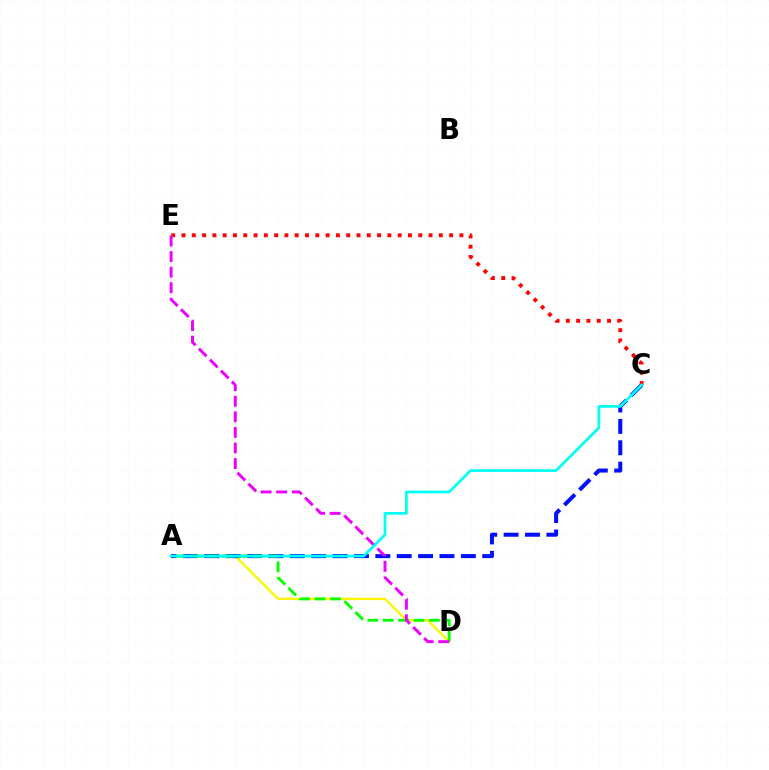{('A', 'D'): [{'color': '#fcf500', 'line_style': 'solid', 'thickness': 1.7}, {'color': '#08ff00', 'line_style': 'dashed', 'thickness': 2.09}], ('A', 'C'): [{'color': '#0010ff', 'line_style': 'dashed', 'thickness': 2.9}, {'color': '#00fff6', 'line_style': 'solid', 'thickness': 1.97}], ('C', 'E'): [{'color': '#ff0000', 'line_style': 'dotted', 'thickness': 2.8}], ('D', 'E'): [{'color': '#ee00ff', 'line_style': 'dashed', 'thickness': 2.12}]}